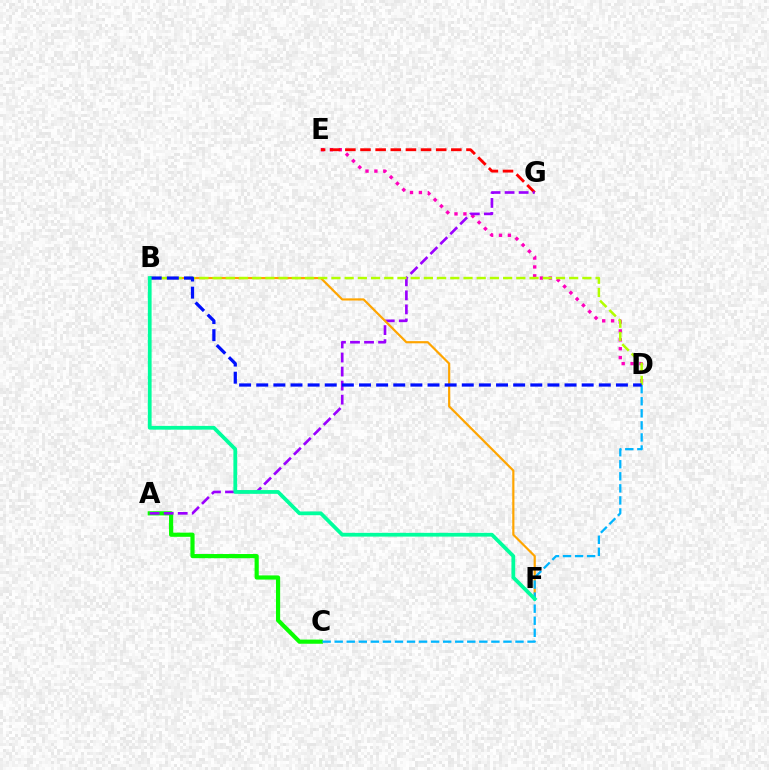{('A', 'C'): [{'color': '#08ff00', 'line_style': 'solid', 'thickness': 3.0}], ('D', 'E'): [{'color': '#ff00bd', 'line_style': 'dotted', 'thickness': 2.42}], ('E', 'G'): [{'color': '#ff0000', 'line_style': 'dashed', 'thickness': 2.06}], ('A', 'G'): [{'color': '#9b00ff', 'line_style': 'dashed', 'thickness': 1.91}], ('B', 'F'): [{'color': '#ffa500', 'line_style': 'solid', 'thickness': 1.58}, {'color': '#00ff9d', 'line_style': 'solid', 'thickness': 2.7}], ('C', 'D'): [{'color': '#00b5ff', 'line_style': 'dashed', 'thickness': 1.64}], ('B', 'D'): [{'color': '#b3ff00', 'line_style': 'dashed', 'thickness': 1.79}, {'color': '#0010ff', 'line_style': 'dashed', 'thickness': 2.33}]}